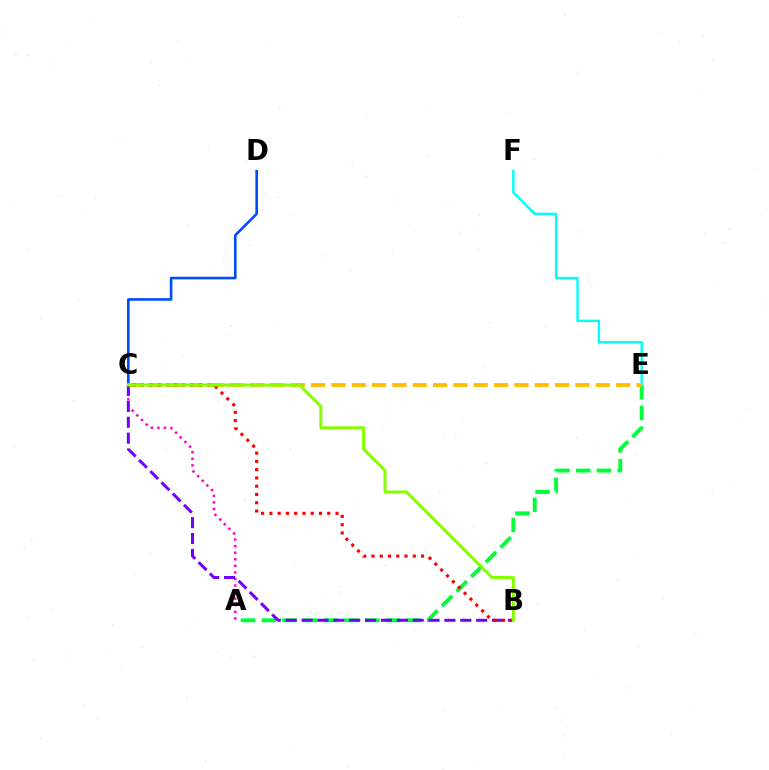{('E', 'F'): [{'color': '#00fff6', 'line_style': 'solid', 'thickness': 1.72}], ('A', 'E'): [{'color': '#00ff39', 'line_style': 'dashed', 'thickness': 2.81}], ('C', 'D'): [{'color': '#004bff', 'line_style': 'solid', 'thickness': 1.88}], ('A', 'C'): [{'color': '#ff00cf', 'line_style': 'dotted', 'thickness': 1.78}], ('C', 'E'): [{'color': '#ffbd00', 'line_style': 'dashed', 'thickness': 2.76}], ('B', 'C'): [{'color': '#7200ff', 'line_style': 'dashed', 'thickness': 2.16}, {'color': '#ff0000', 'line_style': 'dotted', 'thickness': 2.25}, {'color': '#84ff00', 'line_style': 'solid', 'thickness': 2.16}]}